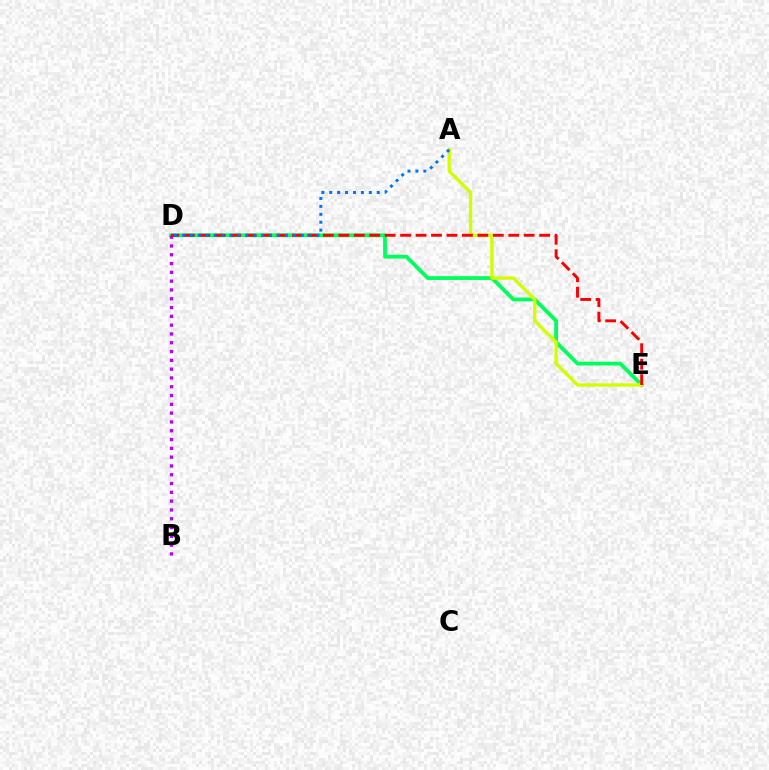{('D', 'E'): [{'color': '#00ff5c', 'line_style': 'solid', 'thickness': 2.73}, {'color': '#ff0000', 'line_style': 'dashed', 'thickness': 2.1}], ('B', 'D'): [{'color': '#b900ff', 'line_style': 'dotted', 'thickness': 2.39}], ('A', 'E'): [{'color': '#d1ff00', 'line_style': 'solid', 'thickness': 2.42}], ('A', 'D'): [{'color': '#0074ff', 'line_style': 'dotted', 'thickness': 2.15}]}